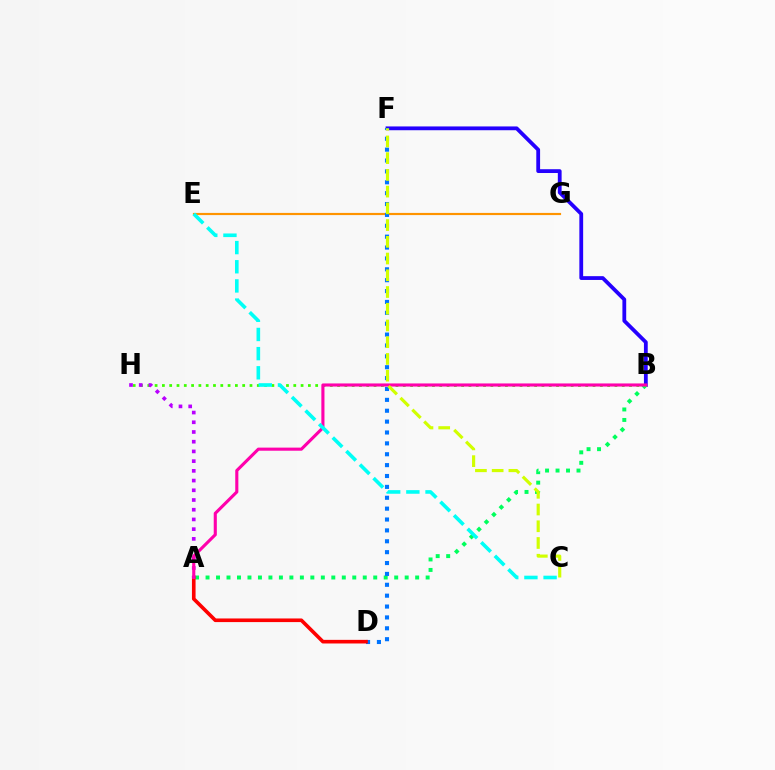{('B', 'F'): [{'color': '#2500ff', 'line_style': 'solid', 'thickness': 2.73}], ('E', 'G'): [{'color': '#ff9400', 'line_style': 'solid', 'thickness': 1.56}], ('A', 'B'): [{'color': '#00ff5c', 'line_style': 'dotted', 'thickness': 2.85}, {'color': '#ff00ac', 'line_style': 'solid', 'thickness': 2.24}], ('D', 'F'): [{'color': '#0074ff', 'line_style': 'dotted', 'thickness': 2.96}], ('A', 'D'): [{'color': '#ff0000', 'line_style': 'solid', 'thickness': 2.61}], ('B', 'H'): [{'color': '#3dff00', 'line_style': 'dotted', 'thickness': 1.98}], ('A', 'H'): [{'color': '#b900ff', 'line_style': 'dotted', 'thickness': 2.64}], ('C', 'E'): [{'color': '#00fff6', 'line_style': 'dashed', 'thickness': 2.6}], ('C', 'F'): [{'color': '#d1ff00', 'line_style': 'dashed', 'thickness': 2.27}]}